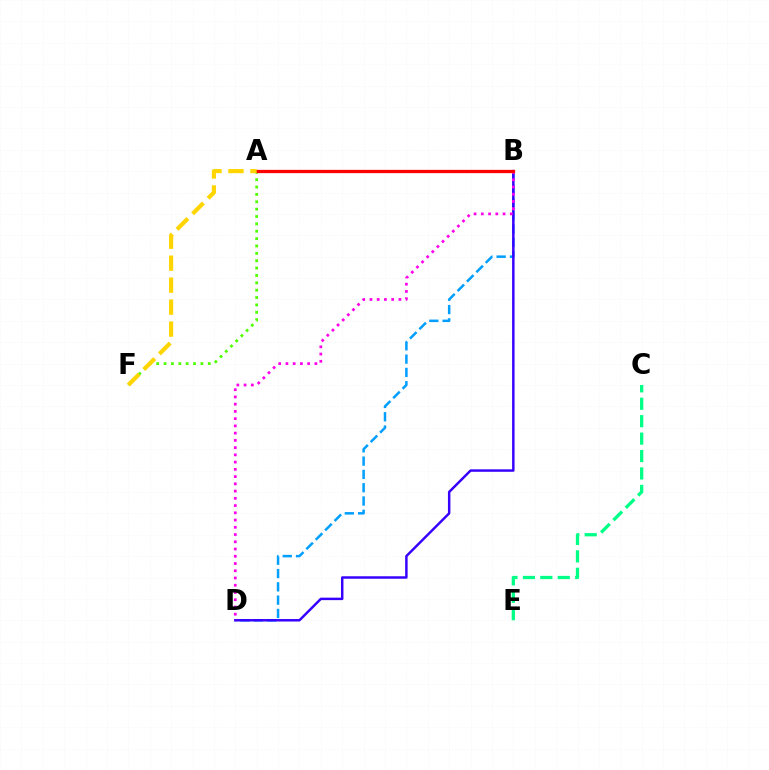{('B', 'D'): [{'color': '#009eff', 'line_style': 'dashed', 'thickness': 1.81}, {'color': '#3700ff', 'line_style': 'solid', 'thickness': 1.78}, {'color': '#ff00ed', 'line_style': 'dotted', 'thickness': 1.97}], ('A', 'F'): [{'color': '#4fff00', 'line_style': 'dotted', 'thickness': 2.0}, {'color': '#ffd500', 'line_style': 'dashed', 'thickness': 2.99}], ('C', 'E'): [{'color': '#00ff86', 'line_style': 'dashed', 'thickness': 2.37}], ('A', 'B'): [{'color': '#ff0000', 'line_style': 'solid', 'thickness': 2.37}]}